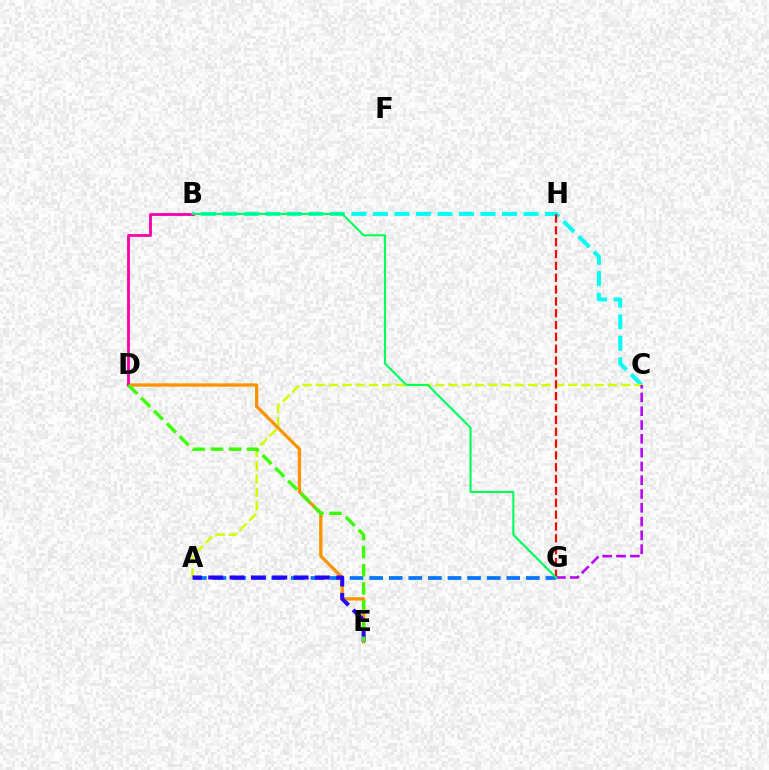{('B', 'C'): [{'color': '#00fff6', 'line_style': 'dashed', 'thickness': 2.92}], ('A', 'C'): [{'color': '#d1ff00', 'line_style': 'dashed', 'thickness': 1.8}], ('A', 'G'): [{'color': '#0074ff', 'line_style': 'dashed', 'thickness': 2.66}], ('D', 'E'): [{'color': '#ff9400', 'line_style': 'solid', 'thickness': 2.39}, {'color': '#3dff00', 'line_style': 'dashed', 'thickness': 2.46}], ('A', 'E'): [{'color': '#2500ff', 'line_style': 'dashed', 'thickness': 2.9}], ('C', 'G'): [{'color': '#b900ff', 'line_style': 'dashed', 'thickness': 1.87}], ('G', 'H'): [{'color': '#ff0000', 'line_style': 'dashed', 'thickness': 1.61}], ('B', 'D'): [{'color': '#ff00ac', 'line_style': 'solid', 'thickness': 2.04}], ('B', 'G'): [{'color': '#00ff5c', 'line_style': 'solid', 'thickness': 1.53}]}